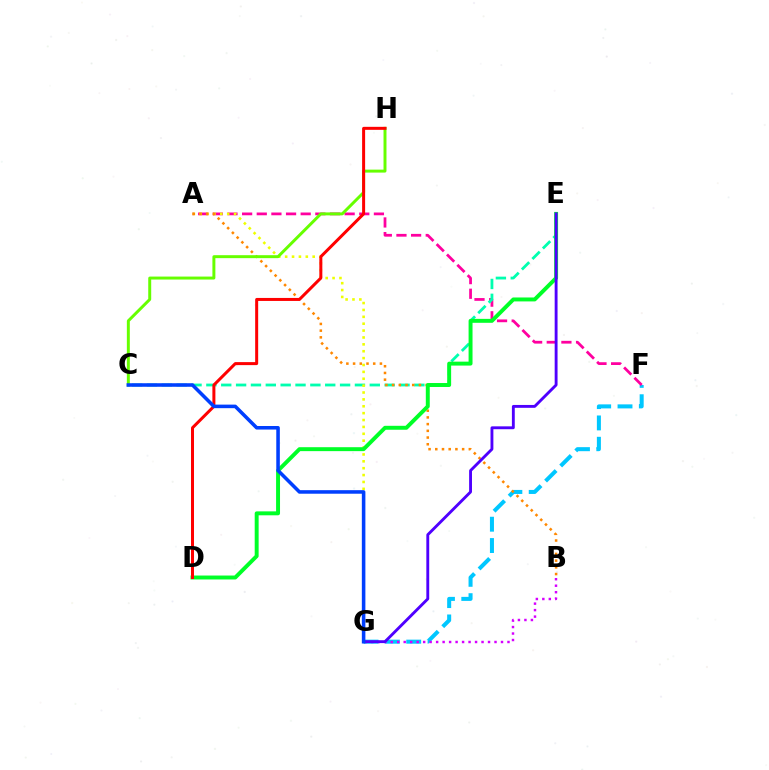{('F', 'G'): [{'color': '#00c7ff', 'line_style': 'dashed', 'thickness': 2.9}], ('B', 'G'): [{'color': '#d600ff', 'line_style': 'dotted', 'thickness': 1.76}], ('A', 'F'): [{'color': '#ff00a0', 'line_style': 'dashed', 'thickness': 1.99}], ('C', 'E'): [{'color': '#00ffaf', 'line_style': 'dashed', 'thickness': 2.02}], ('A', 'G'): [{'color': '#eeff00', 'line_style': 'dotted', 'thickness': 1.87}], ('A', 'B'): [{'color': '#ff8800', 'line_style': 'dotted', 'thickness': 1.82}], ('D', 'E'): [{'color': '#00ff27', 'line_style': 'solid', 'thickness': 2.83}], ('E', 'G'): [{'color': '#4f00ff', 'line_style': 'solid', 'thickness': 2.07}], ('C', 'H'): [{'color': '#66ff00', 'line_style': 'solid', 'thickness': 2.13}], ('D', 'H'): [{'color': '#ff0000', 'line_style': 'solid', 'thickness': 2.16}], ('C', 'G'): [{'color': '#003fff', 'line_style': 'solid', 'thickness': 2.56}]}